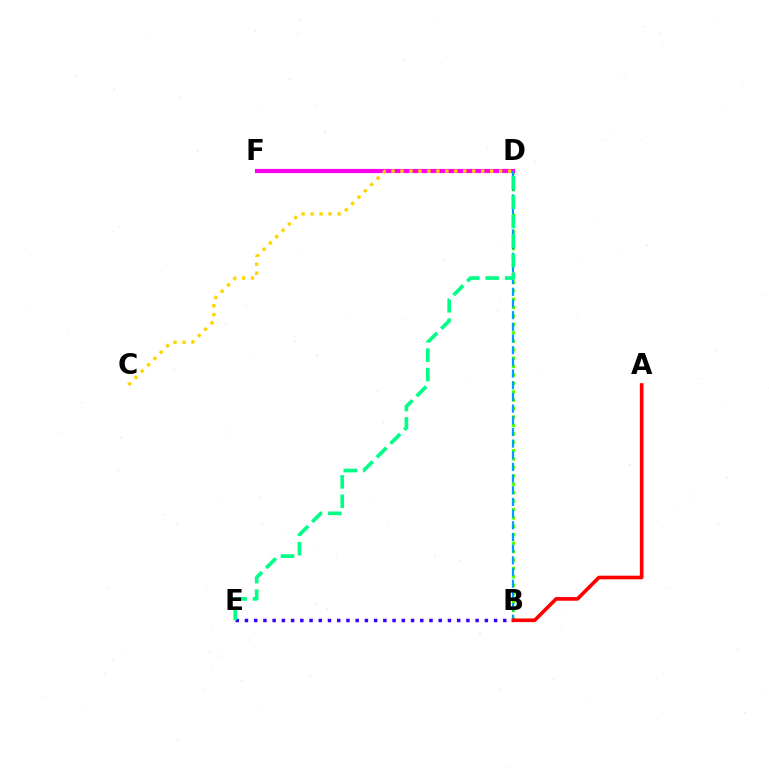{('B', 'E'): [{'color': '#3700ff', 'line_style': 'dotted', 'thickness': 2.51}], ('B', 'D'): [{'color': '#4fff00', 'line_style': 'dotted', 'thickness': 2.29}, {'color': '#009eff', 'line_style': 'dashed', 'thickness': 1.59}], ('D', 'F'): [{'color': '#ff00ed', 'line_style': 'solid', 'thickness': 2.99}], ('A', 'B'): [{'color': '#ff0000', 'line_style': 'solid', 'thickness': 2.62}], ('C', 'D'): [{'color': '#ffd500', 'line_style': 'dotted', 'thickness': 2.44}], ('D', 'E'): [{'color': '#00ff86', 'line_style': 'dashed', 'thickness': 2.64}]}